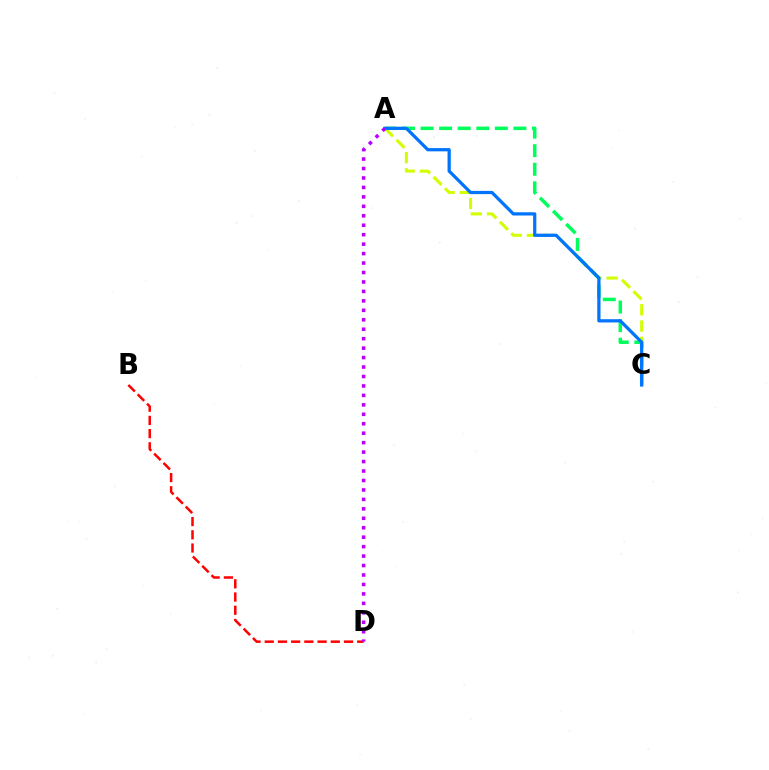{('A', 'C'): [{'color': '#d1ff00', 'line_style': 'dashed', 'thickness': 2.21}, {'color': '#00ff5c', 'line_style': 'dashed', 'thickness': 2.52}, {'color': '#0074ff', 'line_style': 'solid', 'thickness': 2.34}], ('B', 'D'): [{'color': '#ff0000', 'line_style': 'dashed', 'thickness': 1.79}], ('A', 'D'): [{'color': '#b900ff', 'line_style': 'dotted', 'thickness': 2.57}]}